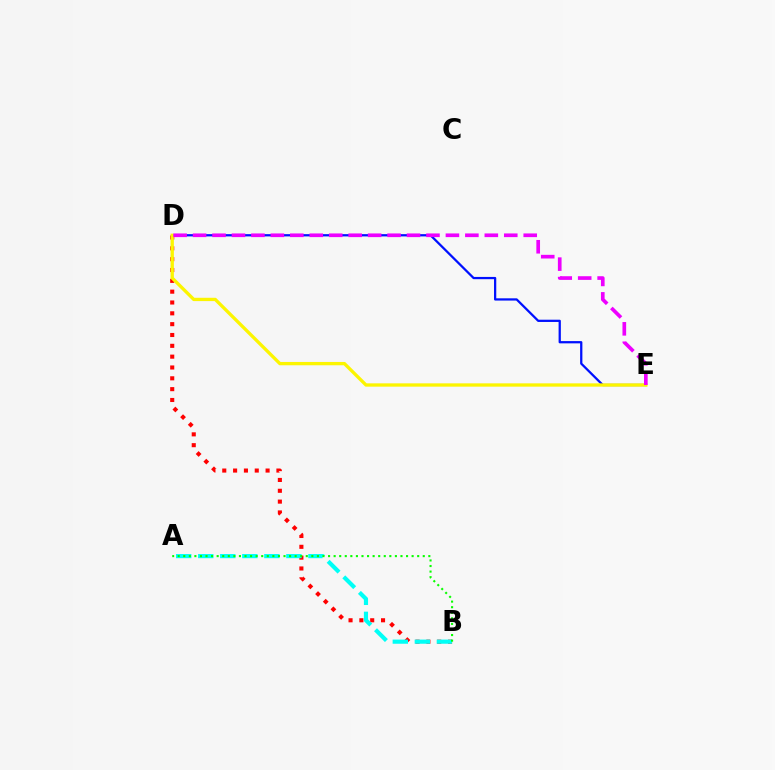{('B', 'D'): [{'color': '#ff0000', 'line_style': 'dotted', 'thickness': 2.94}], ('D', 'E'): [{'color': '#0010ff', 'line_style': 'solid', 'thickness': 1.62}, {'color': '#fcf500', 'line_style': 'solid', 'thickness': 2.39}, {'color': '#ee00ff', 'line_style': 'dashed', 'thickness': 2.64}], ('A', 'B'): [{'color': '#00fff6', 'line_style': 'dashed', 'thickness': 2.99}, {'color': '#08ff00', 'line_style': 'dotted', 'thickness': 1.51}]}